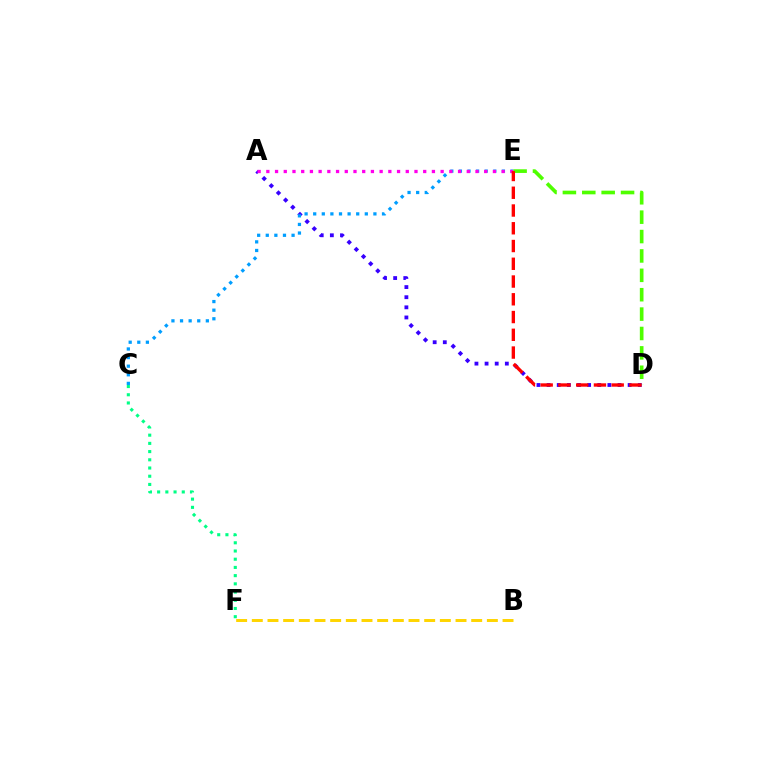{('C', 'F'): [{'color': '#00ff86', 'line_style': 'dotted', 'thickness': 2.23}], ('A', 'D'): [{'color': '#3700ff', 'line_style': 'dotted', 'thickness': 2.75}], ('C', 'E'): [{'color': '#009eff', 'line_style': 'dotted', 'thickness': 2.34}], ('A', 'E'): [{'color': '#ff00ed', 'line_style': 'dotted', 'thickness': 2.37}], ('D', 'E'): [{'color': '#4fff00', 'line_style': 'dashed', 'thickness': 2.63}, {'color': '#ff0000', 'line_style': 'dashed', 'thickness': 2.41}], ('B', 'F'): [{'color': '#ffd500', 'line_style': 'dashed', 'thickness': 2.13}]}